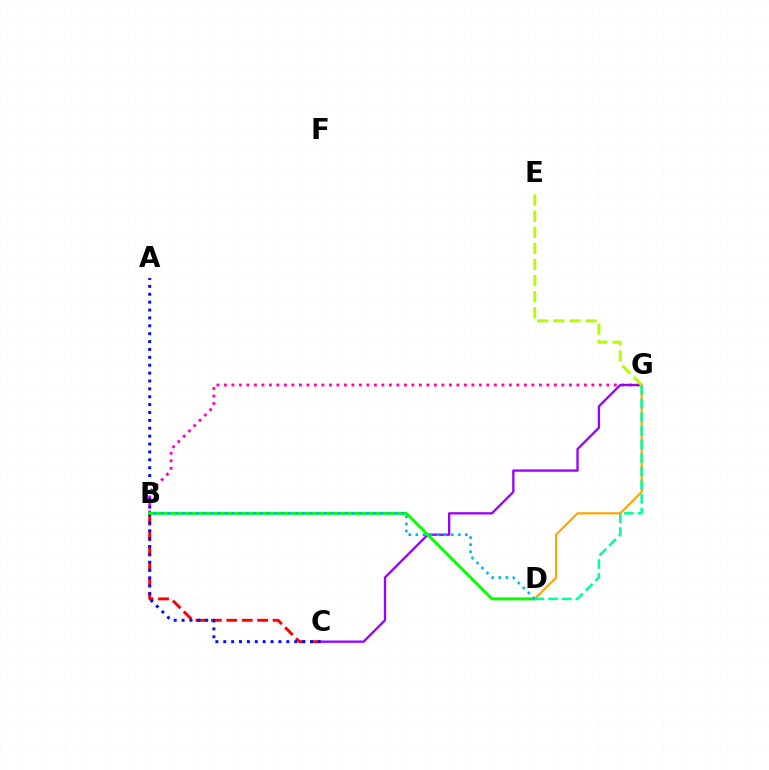{('B', 'C'): [{'color': '#ff0000', 'line_style': 'dashed', 'thickness': 2.09}], ('B', 'G'): [{'color': '#ff00bd', 'line_style': 'dotted', 'thickness': 2.04}], ('A', 'C'): [{'color': '#0010ff', 'line_style': 'dotted', 'thickness': 2.14}], ('C', 'G'): [{'color': '#9b00ff', 'line_style': 'solid', 'thickness': 1.67}], ('D', 'G'): [{'color': '#ffa500', 'line_style': 'solid', 'thickness': 1.59}, {'color': '#00ff9d', 'line_style': 'dashed', 'thickness': 1.85}], ('E', 'G'): [{'color': '#b3ff00', 'line_style': 'dashed', 'thickness': 2.19}], ('B', 'D'): [{'color': '#08ff00', 'line_style': 'solid', 'thickness': 2.16}, {'color': '#00b5ff', 'line_style': 'dotted', 'thickness': 1.92}]}